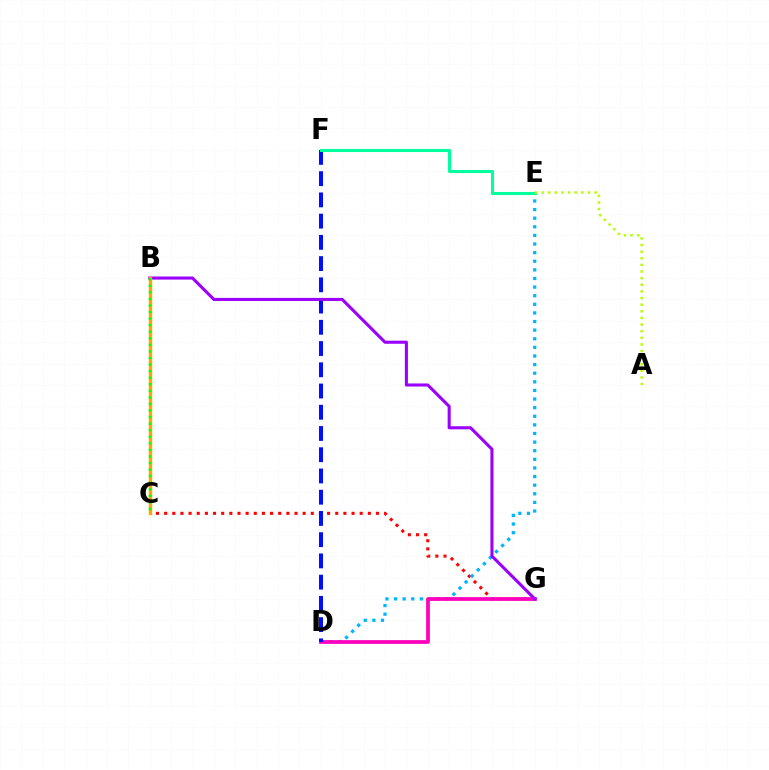{('C', 'G'): [{'color': '#ff0000', 'line_style': 'dotted', 'thickness': 2.21}], ('D', 'E'): [{'color': '#00b5ff', 'line_style': 'dotted', 'thickness': 2.34}], ('D', 'G'): [{'color': '#ff00bd', 'line_style': 'solid', 'thickness': 2.7}], ('D', 'F'): [{'color': '#0010ff', 'line_style': 'dashed', 'thickness': 2.88}], ('B', 'G'): [{'color': '#9b00ff', 'line_style': 'solid', 'thickness': 2.21}], ('E', 'F'): [{'color': '#00ff9d', 'line_style': 'solid', 'thickness': 2.21}], ('B', 'C'): [{'color': '#ffa500', 'line_style': 'solid', 'thickness': 2.44}, {'color': '#08ff00', 'line_style': 'dotted', 'thickness': 1.78}], ('A', 'E'): [{'color': '#b3ff00', 'line_style': 'dotted', 'thickness': 1.8}]}